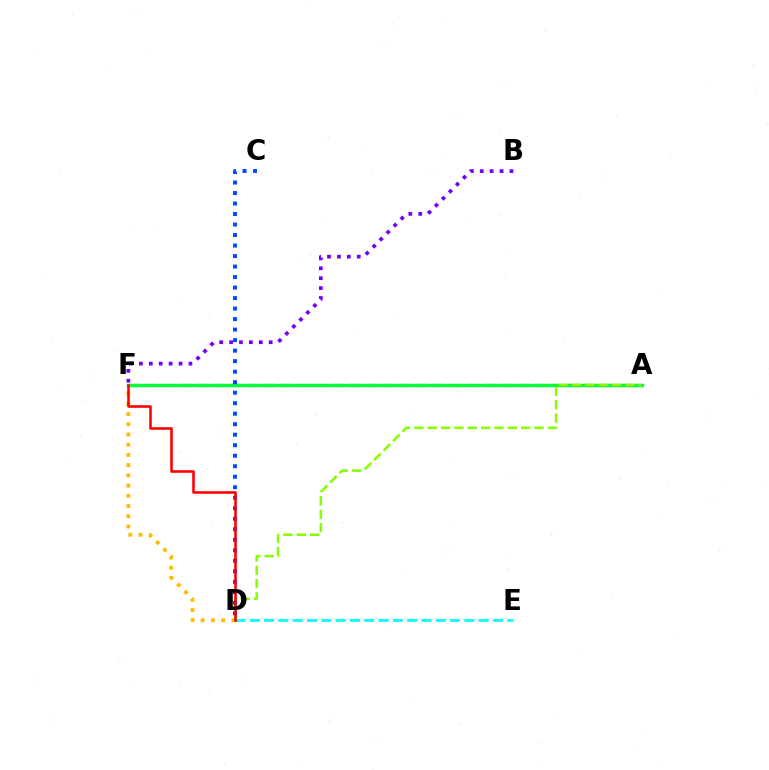{('B', 'F'): [{'color': '#7200ff', 'line_style': 'dotted', 'thickness': 2.69}], ('D', 'F'): [{'color': '#ffbd00', 'line_style': 'dotted', 'thickness': 2.78}, {'color': '#ff0000', 'line_style': 'solid', 'thickness': 1.86}], ('A', 'F'): [{'color': '#ff00cf', 'line_style': 'dashed', 'thickness': 2.3}, {'color': '#00ff39', 'line_style': 'solid', 'thickness': 2.44}], ('A', 'D'): [{'color': '#84ff00', 'line_style': 'dashed', 'thickness': 1.81}], ('C', 'D'): [{'color': '#004bff', 'line_style': 'dotted', 'thickness': 2.86}], ('D', 'E'): [{'color': '#00fff6', 'line_style': 'dashed', 'thickness': 1.94}]}